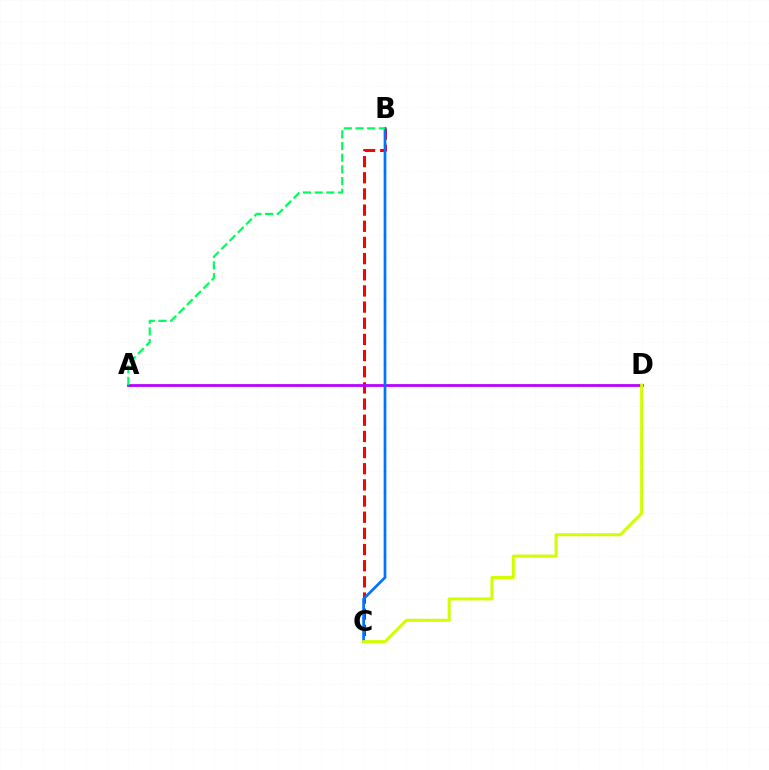{('B', 'C'): [{'color': '#ff0000', 'line_style': 'dashed', 'thickness': 2.2}, {'color': '#0074ff', 'line_style': 'solid', 'thickness': 1.95}], ('A', 'D'): [{'color': '#b900ff', 'line_style': 'solid', 'thickness': 1.99}], ('C', 'D'): [{'color': '#d1ff00', 'line_style': 'solid', 'thickness': 2.19}], ('A', 'B'): [{'color': '#00ff5c', 'line_style': 'dashed', 'thickness': 1.59}]}